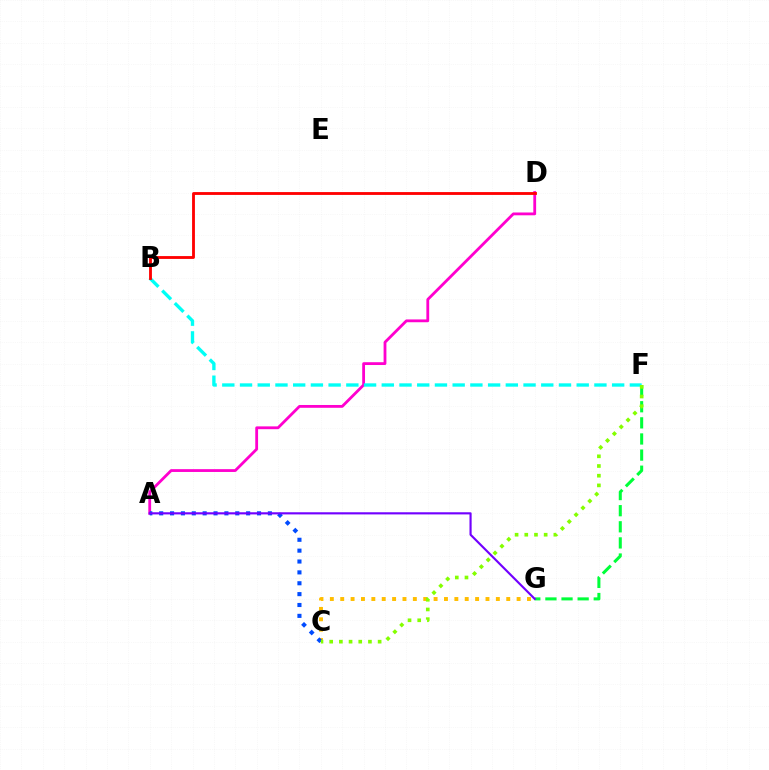{('A', 'D'): [{'color': '#ff00cf', 'line_style': 'solid', 'thickness': 2.02}], ('B', 'F'): [{'color': '#00fff6', 'line_style': 'dashed', 'thickness': 2.41}], ('C', 'G'): [{'color': '#ffbd00', 'line_style': 'dotted', 'thickness': 2.82}], ('A', 'C'): [{'color': '#004bff', 'line_style': 'dotted', 'thickness': 2.95}], ('F', 'G'): [{'color': '#00ff39', 'line_style': 'dashed', 'thickness': 2.19}], ('A', 'G'): [{'color': '#7200ff', 'line_style': 'solid', 'thickness': 1.54}], ('B', 'D'): [{'color': '#ff0000', 'line_style': 'solid', 'thickness': 2.04}], ('C', 'F'): [{'color': '#84ff00', 'line_style': 'dotted', 'thickness': 2.63}]}